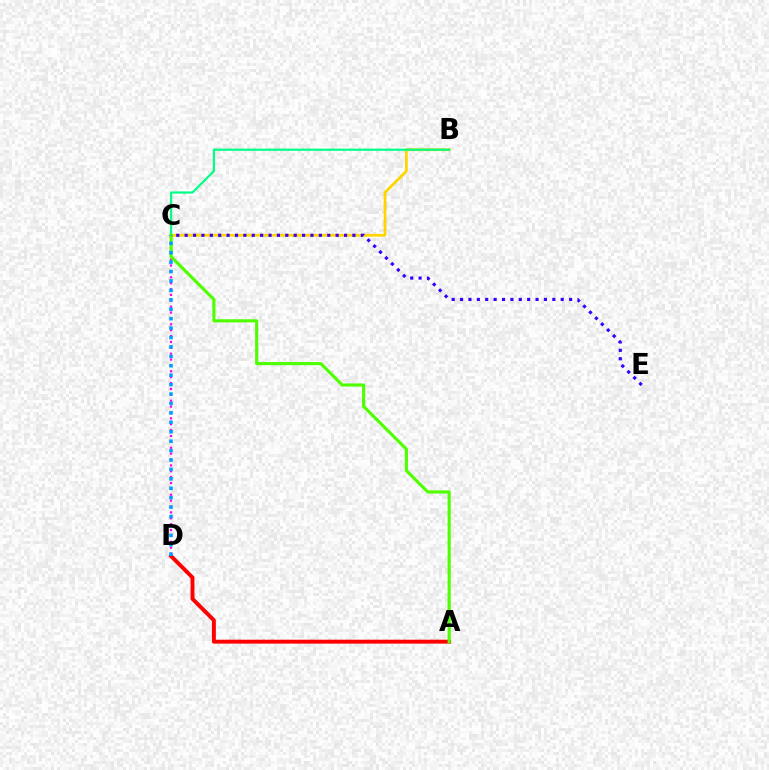{('B', 'C'): [{'color': '#ffd500', 'line_style': 'solid', 'thickness': 1.99}, {'color': '#00ff86', 'line_style': 'solid', 'thickness': 1.58}], ('A', 'D'): [{'color': '#ff0000', 'line_style': 'solid', 'thickness': 2.82}], ('C', 'E'): [{'color': '#3700ff', 'line_style': 'dotted', 'thickness': 2.28}], ('C', 'D'): [{'color': '#ff00ed', 'line_style': 'dotted', 'thickness': 1.6}, {'color': '#009eff', 'line_style': 'dotted', 'thickness': 2.56}], ('A', 'C'): [{'color': '#4fff00', 'line_style': 'solid', 'thickness': 2.26}]}